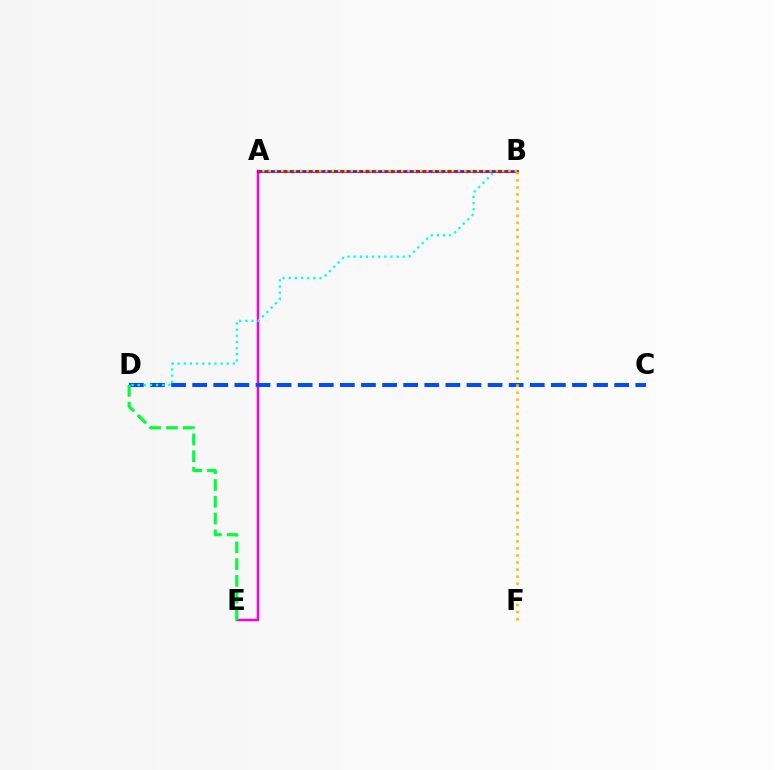{('A', 'E'): [{'color': '#ff00cf', 'line_style': 'solid', 'thickness': 1.79}], ('C', 'D'): [{'color': '#004bff', 'line_style': 'dashed', 'thickness': 2.87}], ('B', 'D'): [{'color': '#00fff6', 'line_style': 'dotted', 'thickness': 1.67}], ('A', 'B'): [{'color': '#7200ff', 'line_style': 'solid', 'thickness': 2.02}, {'color': '#ff0000', 'line_style': 'dotted', 'thickness': 2.24}, {'color': '#84ff00', 'line_style': 'dotted', 'thickness': 1.71}], ('D', 'E'): [{'color': '#00ff39', 'line_style': 'dashed', 'thickness': 2.28}], ('B', 'F'): [{'color': '#ffbd00', 'line_style': 'dotted', 'thickness': 1.92}]}